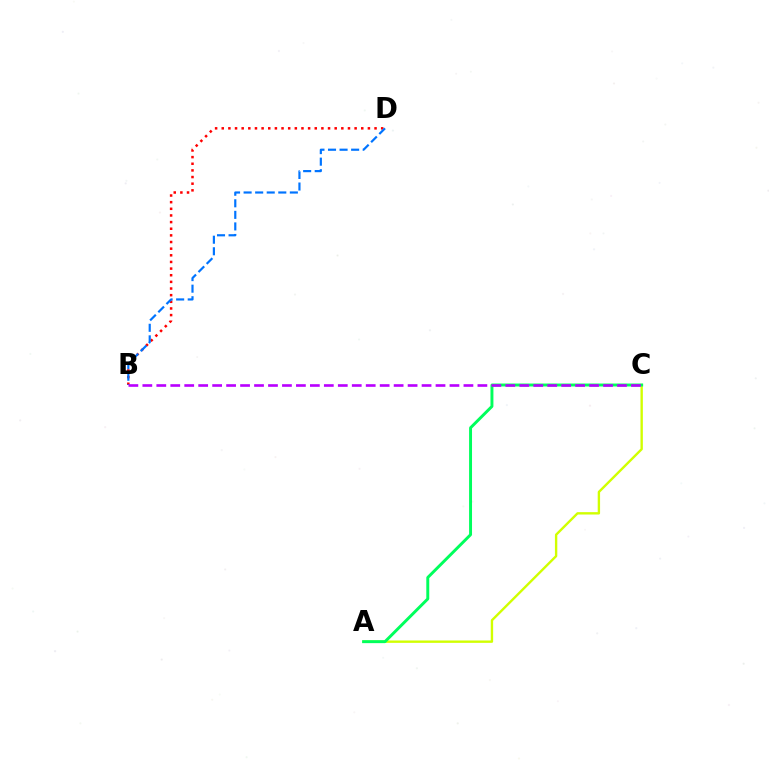{('A', 'C'): [{'color': '#d1ff00', 'line_style': 'solid', 'thickness': 1.71}, {'color': '#00ff5c', 'line_style': 'solid', 'thickness': 2.12}], ('B', 'D'): [{'color': '#ff0000', 'line_style': 'dotted', 'thickness': 1.81}, {'color': '#0074ff', 'line_style': 'dashed', 'thickness': 1.57}], ('B', 'C'): [{'color': '#b900ff', 'line_style': 'dashed', 'thickness': 1.9}]}